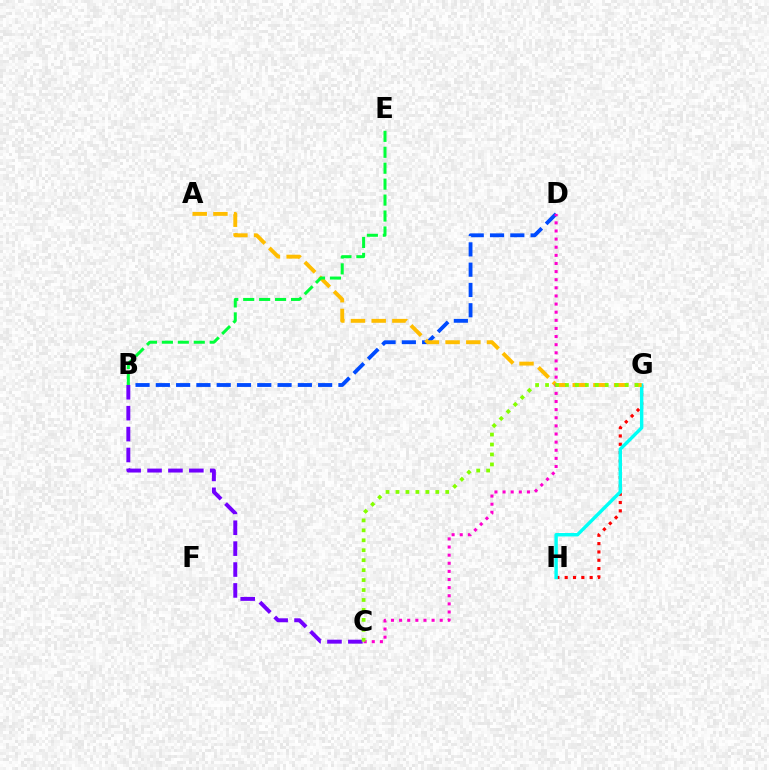{('B', 'D'): [{'color': '#004bff', 'line_style': 'dashed', 'thickness': 2.76}], ('G', 'H'): [{'color': '#ff0000', 'line_style': 'dotted', 'thickness': 2.26}, {'color': '#00fff6', 'line_style': 'solid', 'thickness': 2.46}], ('A', 'G'): [{'color': '#ffbd00', 'line_style': 'dashed', 'thickness': 2.81}], ('B', 'C'): [{'color': '#7200ff', 'line_style': 'dashed', 'thickness': 2.84}], ('B', 'E'): [{'color': '#00ff39', 'line_style': 'dashed', 'thickness': 2.17}], ('C', 'D'): [{'color': '#ff00cf', 'line_style': 'dotted', 'thickness': 2.21}], ('C', 'G'): [{'color': '#84ff00', 'line_style': 'dotted', 'thickness': 2.7}]}